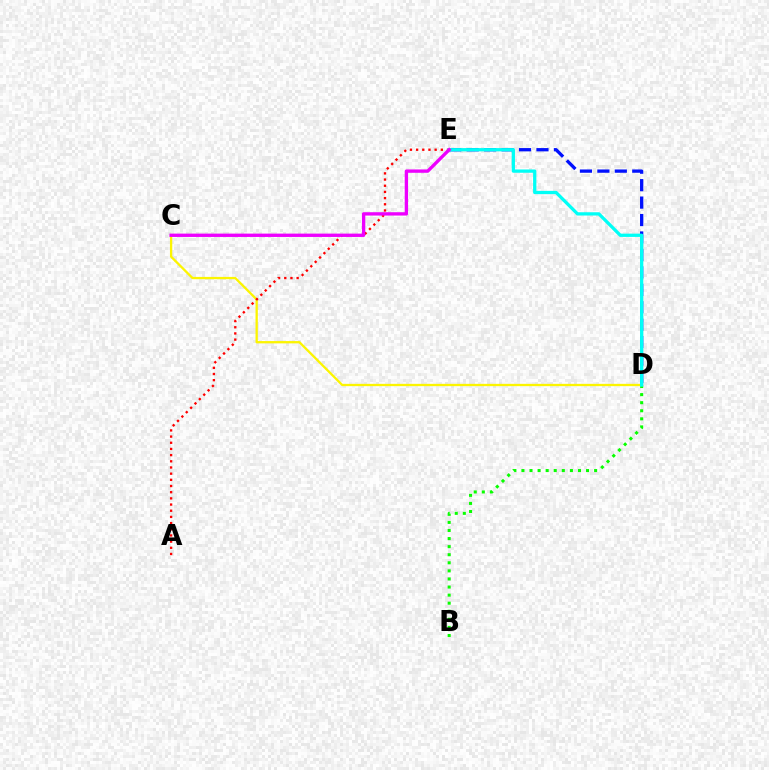{('D', 'E'): [{'color': '#0010ff', 'line_style': 'dashed', 'thickness': 2.37}, {'color': '#00fff6', 'line_style': 'solid', 'thickness': 2.36}], ('B', 'D'): [{'color': '#08ff00', 'line_style': 'dotted', 'thickness': 2.19}], ('C', 'D'): [{'color': '#fcf500', 'line_style': 'solid', 'thickness': 1.66}], ('A', 'E'): [{'color': '#ff0000', 'line_style': 'dotted', 'thickness': 1.68}], ('C', 'E'): [{'color': '#ee00ff', 'line_style': 'solid', 'thickness': 2.4}]}